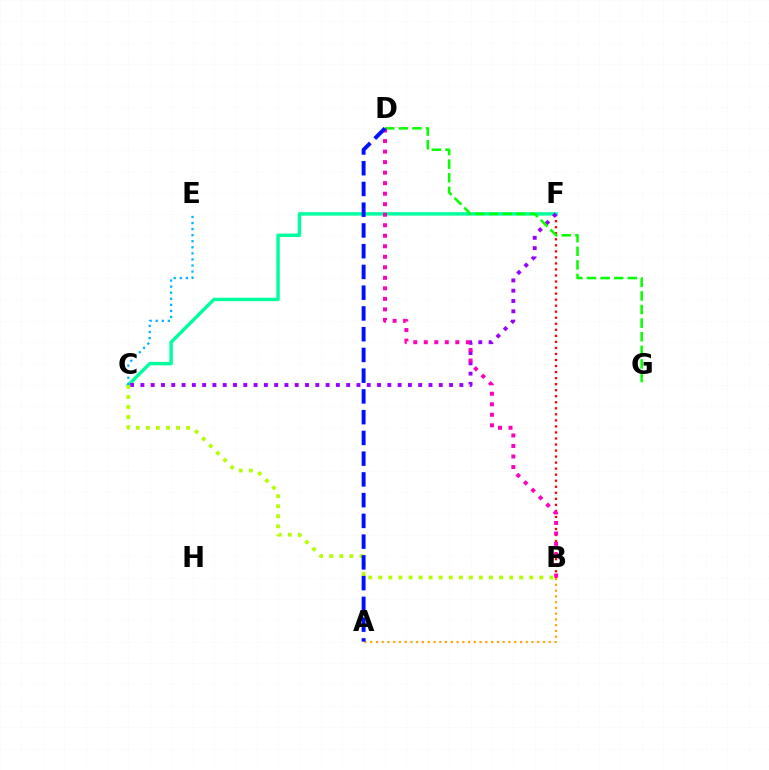{('A', 'B'): [{'color': '#ffa500', 'line_style': 'dotted', 'thickness': 1.57}], ('B', 'F'): [{'color': '#ff0000', 'line_style': 'dotted', 'thickness': 1.64}], ('C', 'F'): [{'color': '#00ff9d', 'line_style': 'solid', 'thickness': 2.48}, {'color': '#9b00ff', 'line_style': 'dotted', 'thickness': 2.8}], ('C', 'E'): [{'color': '#00b5ff', 'line_style': 'dotted', 'thickness': 1.65}], ('B', 'C'): [{'color': '#b3ff00', 'line_style': 'dotted', 'thickness': 2.73}], ('D', 'G'): [{'color': '#08ff00', 'line_style': 'dashed', 'thickness': 1.85}], ('B', 'D'): [{'color': '#ff00bd', 'line_style': 'dotted', 'thickness': 2.86}], ('A', 'D'): [{'color': '#0010ff', 'line_style': 'dashed', 'thickness': 2.82}]}